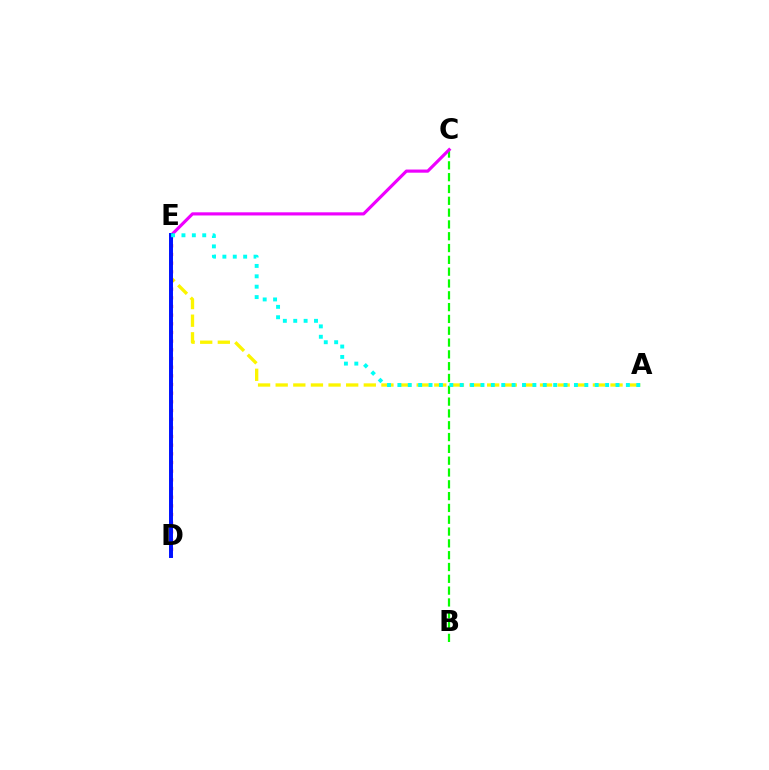{('A', 'E'): [{'color': '#fcf500', 'line_style': 'dashed', 'thickness': 2.39}, {'color': '#00fff6', 'line_style': 'dotted', 'thickness': 2.82}], ('B', 'C'): [{'color': '#08ff00', 'line_style': 'dashed', 'thickness': 1.6}], ('C', 'E'): [{'color': '#ee00ff', 'line_style': 'solid', 'thickness': 2.27}], ('D', 'E'): [{'color': '#ff0000', 'line_style': 'dotted', 'thickness': 2.36}, {'color': '#0010ff', 'line_style': 'solid', 'thickness': 2.84}]}